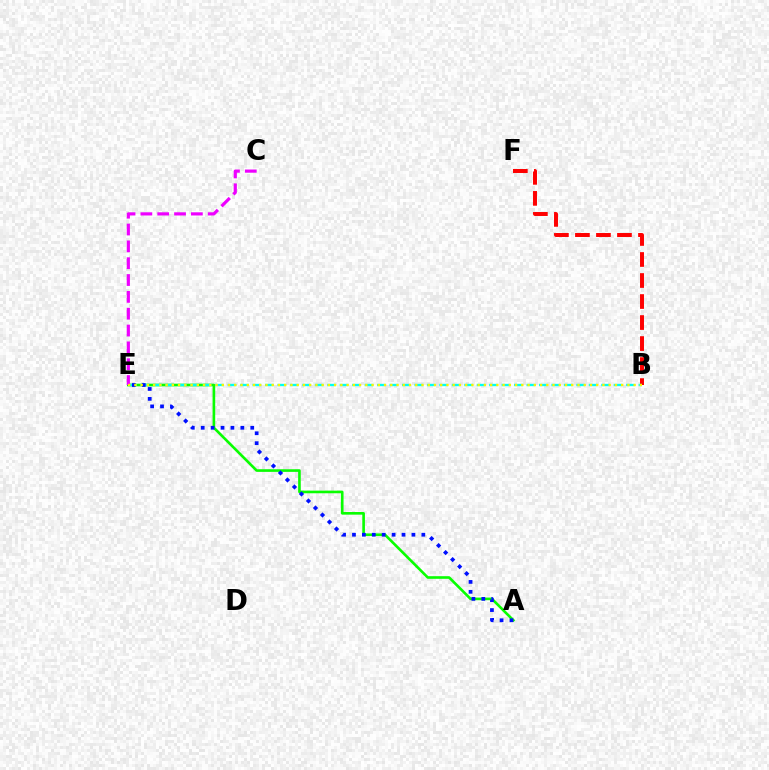{('A', 'E'): [{'color': '#08ff00', 'line_style': 'solid', 'thickness': 1.9}, {'color': '#0010ff', 'line_style': 'dotted', 'thickness': 2.69}], ('B', 'F'): [{'color': '#ff0000', 'line_style': 'dashed', 'thickness': 2.85}], ('B', 'E'): [{'color': '#00fff6', 'line_style': 'dashed', 'thickness': 1.69}, {'color': '#fcf500', 'line_style': 'dotted', 'thickness': 1.7}], ('C', 'E'): [{'color': '#ee00ff', 'line_style': 'dashed', 'thickness': 2.29}]}